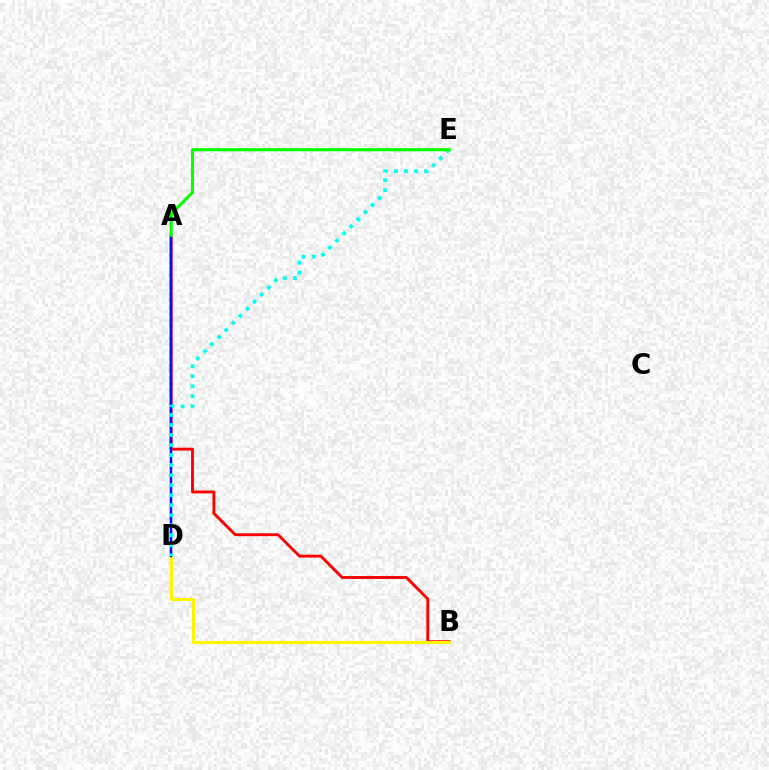{('A', 'B'): [{'color': '#ff0000', 'line_style': 'solid', 'thickness': 2.08}], ('B', 'D'): [{'color': '#fcf500', 'line_style': 'solid', 'thickness': 2.24}], ('A', 'D'): [{'color': '#ee00ff', 'line_style': 'dotted', 'thickness': 1.75}, {'color': '#0010ff', 'line_style': 'solid', 'thickness': 1.76}], ('D', 'E'): [{'color': '#00fff6', 'line_style': 'dotted', 'thickness': 2.72}], ('A', 'E'): [{'color': '#08ff00', 'line_style': 'solid', 'thickness': 2.25}]}